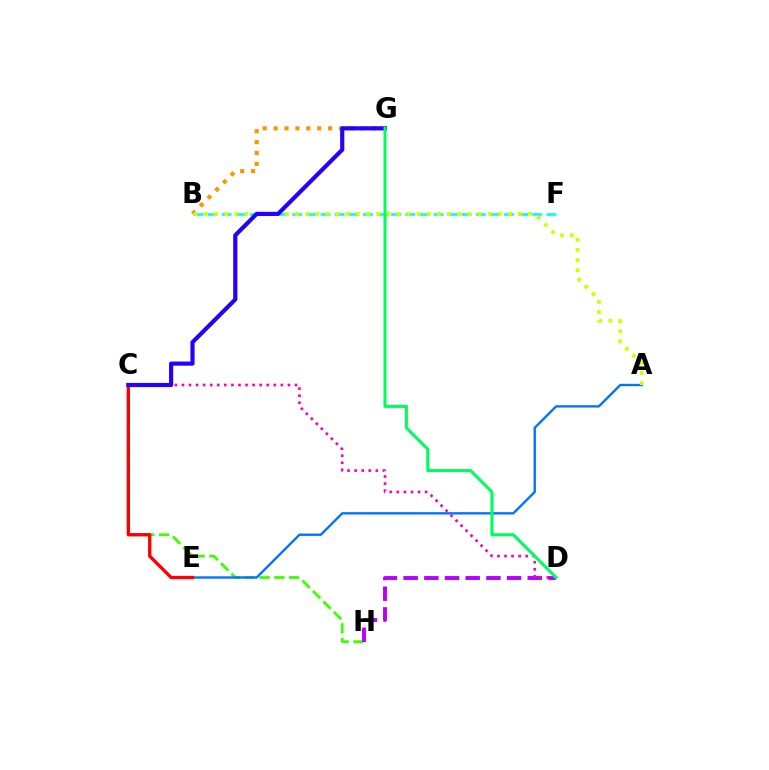{('B', 'G'): [{'color': '#ff9400', 'line_style': 'dotted', 'thickness': 2.96}], ('B', 'F'): [{'color': '#00fff6', 'line_style': 'dashed', 'thickness': 1.92}], ('C', 'H'): [{'color': '#3dff00', 'line_style': 'dashed', 'thickness': 2.01}], ('A', 'E'): [{'color': '#0074ff', 'line_style': 'solid', 'thickness': 1.71}], ('A', 'B'): [{'color': '#d1ff00', 'line_style': 'dotted', 'thickness': 2.75}], ('D', 'H'): [{'color': '#b900ff', 'line_style': 'dashed', 'thickness': 2.81}], ('C', 'D'): [{'color': '#ff00ac', 'line_style': 'dotted', 'thickness': 1.92}], ('C', 'E'): [{'color': '#ff0000', 'line_style': 'solid', 'thickness': 2.39}], ('C', 'G'): [{'color': '#2500ff', 'line_style': 'solid', 'thickness': 2.99}], ('D', 'G'): [{'color': '#00ff5c', 'line_style': 'solid', 'thickness': 2.22}]}